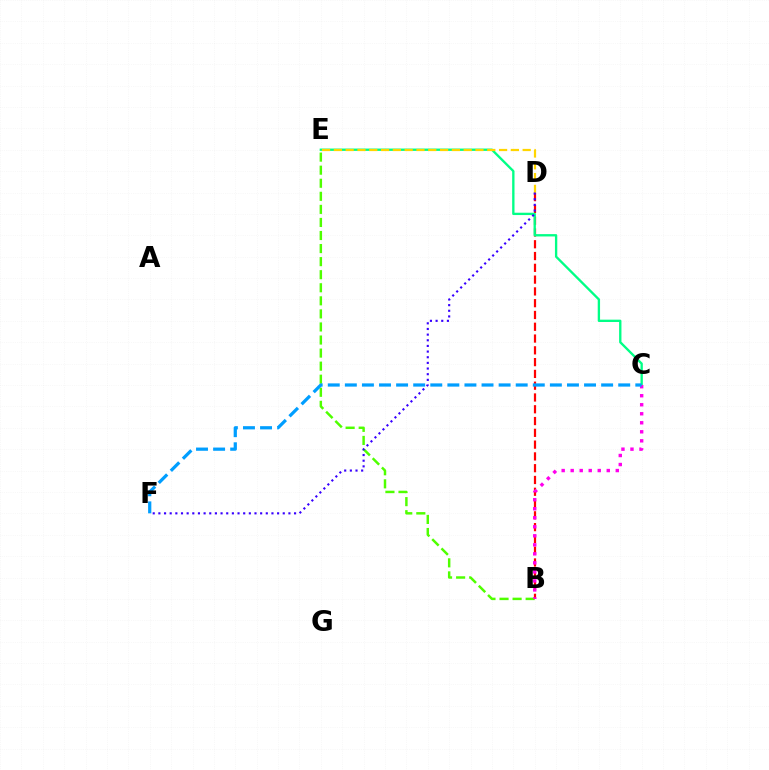{('B', 'E'): [{'color': '#4fff00', 'line_style': 'dashed', 'thickness': 1.77}], ('B', 'D'): [{'color': '#ff0000', 'line_style': 'dashed', 'thickness': 1.6}], ('C', 'E'): [{'color': '#00ff86', 'line_style': 'solid', 'thickness': 1.68}], ('D', 'E'): [{'color': '#ffd500', 'line_style': 'dashed', 'thickness': 1.6}], ('B', 'C'): [{'color': '#ff00ed', 'line_style': 'dotted', 'thickness': 2.45}], ('D', 'F'): [{'color': '#3700ff', 'line_style': 'dotted', 'thickness': 1.54}], ('C', 'F'): [{'color': '#009eff', 'line_style': 'dashed', 'thickness': 2.32}]}